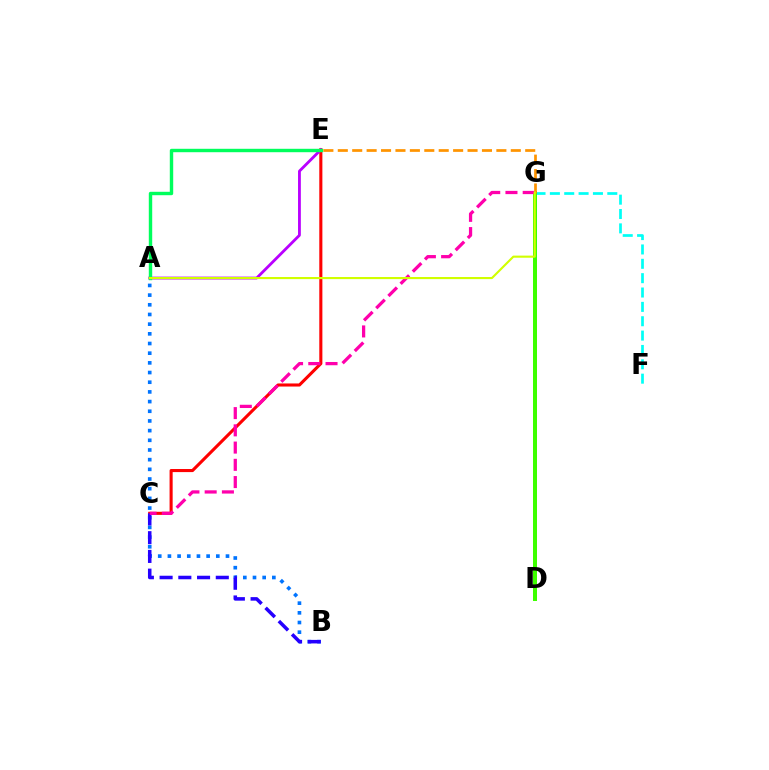{('C', 'E'): [{'color': '#ff0000', 'line_style': 'solid', 'thickness': 2.22}], ('A', 'E'): [{'color': '#b900ff', 'line_style': 'solid', 'thickness': 2.03}, {'color': '#00ff5c', 'line_style': 'solid', 'thickness': 2.46}], ('F', 'G'): [{'color': '#00fff6', 'line_style': 'dashed', 'thickness': 1.95}], ('A', 'B'): [{'color': '#0074ff', 'line_style': 'dotted', 'thickness': 2.63}], ('B', 'C'): [{'color': '#2500ff', 'line_style': 'dashed', 'thickness': 2.54}], ('D', 'G'): [{'color': '#3dff00', 'line_style': 'solid', 'thickness': 2.89}], ('C', 'G'): [{'color': '#ff00ac', 'line_style': 'dashed', 'thickness': 2.34}], ('E', 'G'): [{'color': '#ff9400', 'line_style': 'dashed', 'thickness': 1.96}], ('A', 'G'): [{'color': '#d1ff00', 'line_style': 'solid', 'thickness': 1.53}]}